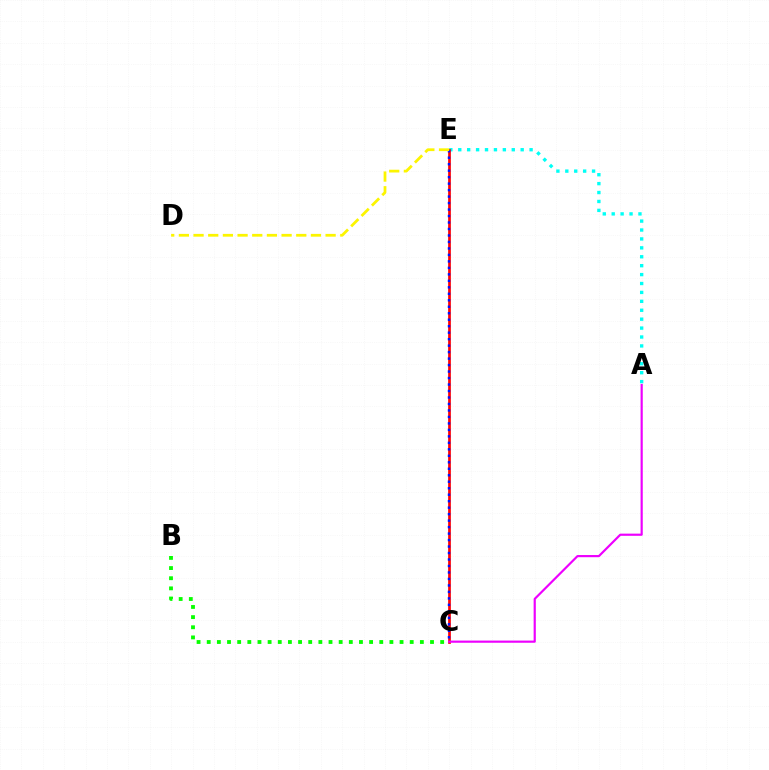{('A', 'E'): [{'color': '#00fff6', 'line_style': 'dotted', 'thickness': 2.42}], ('C', 'E'): [{'color': '#ff0000', 'line_style': 'solid', 'thickness': 1.95}, {'color': '#0010ff', 'line_style': 'dotted', 'thickness': 1.76}], ('A', 'C'): [{'color': '#ee00ff', 'line_style': 'solid', 'thickness': 1.57}], ('B', 'C'): [{'color': '#08ff00', 'line_style': 'dotted', 'thickness': 2.76}], ('D', 'E'): [{'color': '#fcf500', 'line_style': 'dashed', 'thickness': 1.99}]}